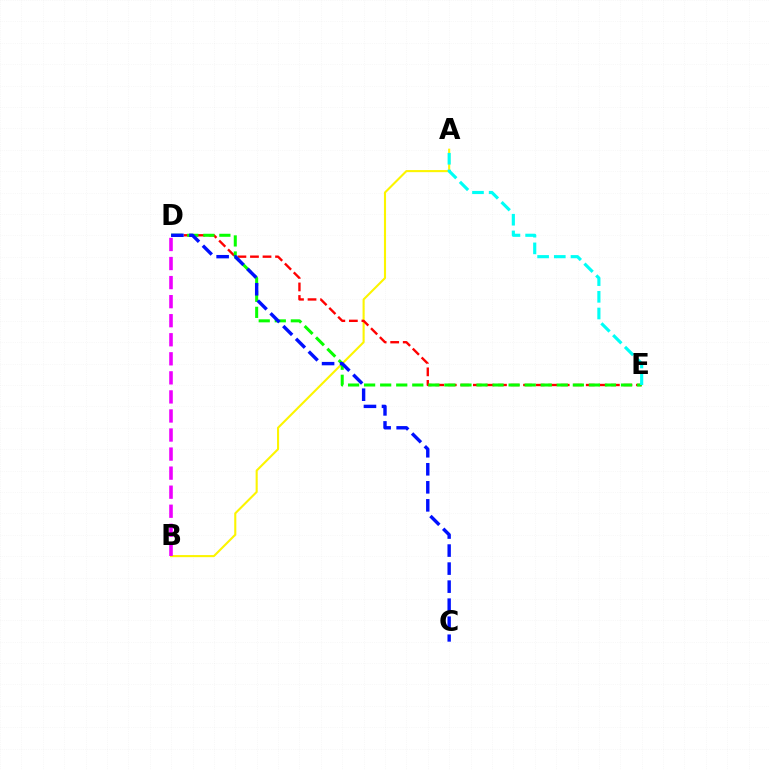{('A', 'B'): [{'color': '#fcf500', 'line_style': 'solid', 'thickness': 1.51}], ('D', 'E'): [{'color': '#ff0000', 'line_style': 'dashed', 'thickness': 1.7}, {'color': '#08ff00', 'line_style': 'dashed', 'thickness': 2.18}], ('A', 'E'): [{'color': '#00fff6', 'line_style': 'dashed', 'thickness': 2.27}], ('C', 'D'): [{'color': '#0010ff', 'line_style': 'dashed', 'thickness': 2.45}], ('B', 'D'): [{'color': '#ee00ff', 'line_style': 'dashed', 'thickness': 2.59}]}